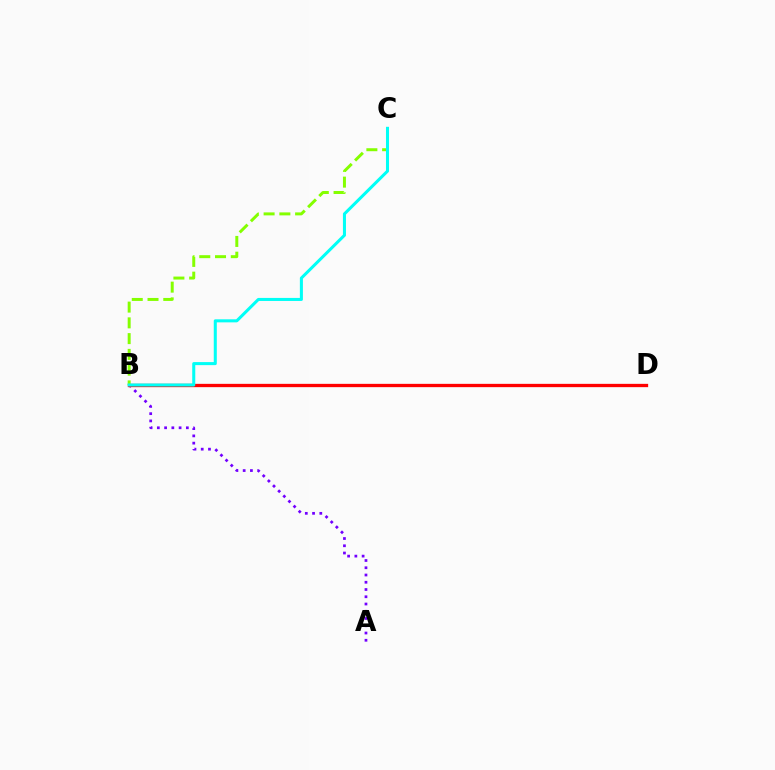{('A', 'B'): [{'color': '#7200ff', 'line_style': 'dotted', 'thickness': 1.97}], ('B', 'D'): [{'color': '#ff0000', 'line_style': 'solid', 'thickness': 2.38}], ('B', 'C'): [{'color': '#84ff00', 'line_style': 'dashed', 'thickness': 2.14}, {'color': '#00fff6', 'line_style': 'solid', 'thickness': 2.19}]}